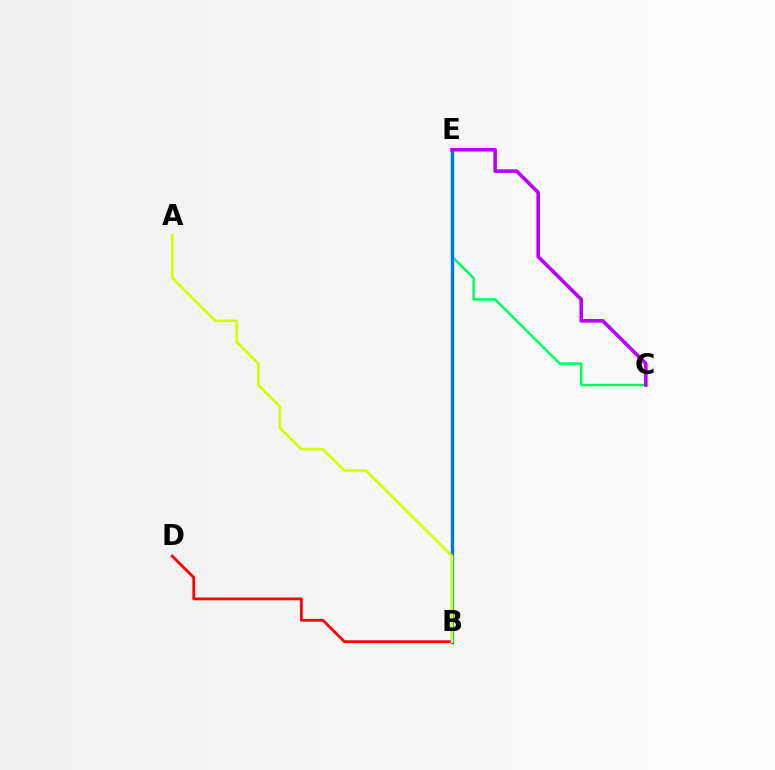{('B', 'D'): [{'color': '#ff0000', 'line_style': 'solid', 'thickness': 2.01}], ('C', 'E'): [{'color': '#00ff5c', 'line_style': 'solid', 'thickness': 1.8}, {'color': '#b900ff', 'line_style': 'solid', 'thickness': 2.6}], ('B', 'E'): [{'color': '#0074ff', 'line_style': 'solid', 'thickness': 2.42}], ('A', 'B'): [{'color': '#d1ff00', 'line_style': 'solid', 'thickness': 1.92}]}